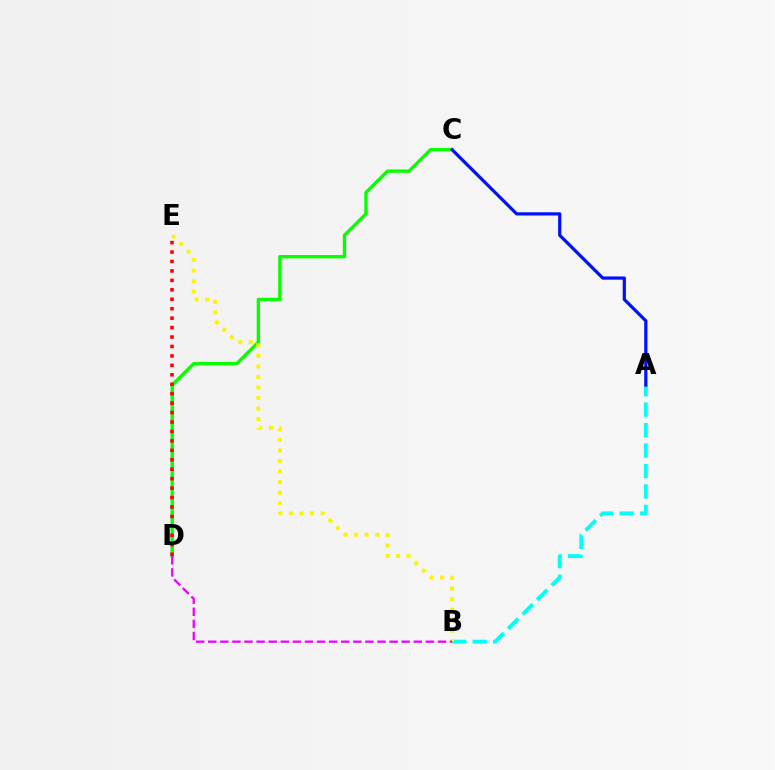{('C', 'D'): [{'color': '#08ff00', 'line_style': 'solid', 'thickness': 2.42}], ('A', 'B'): [{'color': '#00fff6', 'line_style': 'dashed', 'thickness': 2.78}], ('A', 'C'): [{'color': '#0010ff', 'line_style': 'solid', 'thickness': 2.3}], ('D', 'E'): [{'color': '#ff0000', 'line_style': 'dotted', 'thickness': 2.57}], ('B', 'E'): [{'color': '#fcf500', 'line_style': 'dotted', 'thickness': 2.87}], ('B', 'D'): [{'color': '#ee00ff', 'line_style': 'dashed', 'thickness': 1.64}]}